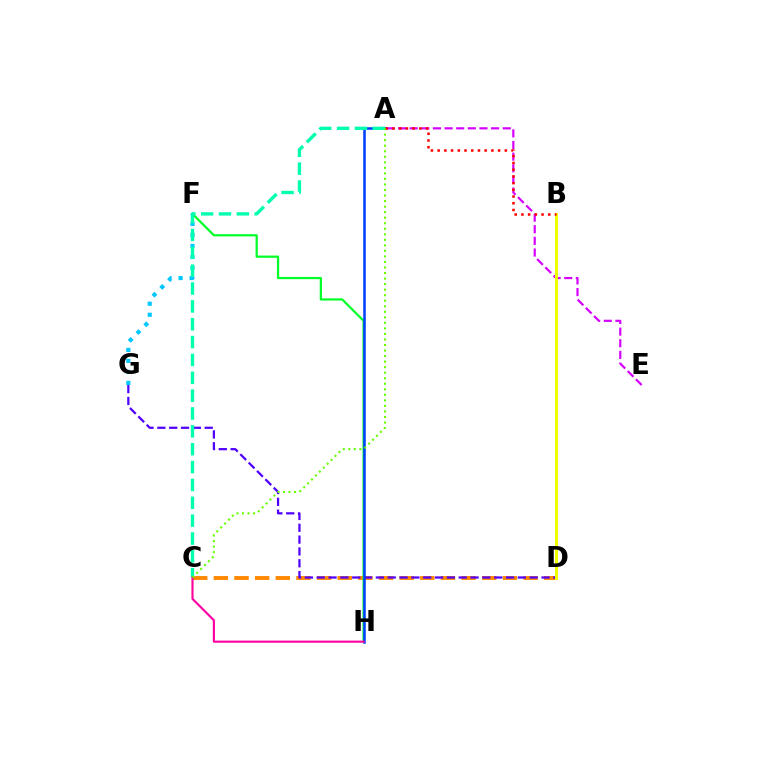{('A', 'E'): [{'color': '#d600ff', 'line_style': 'dashed', 'thickness': 1.58}], ('C', 'D'): [{'color': '#ff8800', 'line_style': 'dashed', 'thickness': 2.8}], ('F', 'H'): [{'color': '#00ff27', 'line_style': 'solid', 'thickness': 1.6}], ('D', 'G'): [{'color': '#4f00ff', 'line_style': 'dashed', 'thickness': 1.61}], ('B', 'D'): [{'color': '#eeff00', 'line_style': 'solid', 'thickness': 2.16}], ('F', 'G'): [{'color': '#00c7ff', 'line_style': 'dotted', 'thickness': 2.99}], ('A', 'H'): [{'color': '#003fff', 'line_style': 'solid', 'thickness': 1.83}], ('A', 'B'): [{'color': '#ff0000', 'line_style': 'dotted', 'thickness': 1.82}], ('A', 'C'): [{'color': '#00ffaf', 'line_style': 'dashed', 'thickness': 2.43}, {'color': '#66ff00', 'line_style': 'dotted', 'thickness': 1.5}], ('C', 'H'): [{'color': '#ff00a0', 'line_style': 'solid', 'thickness': 1.53}]}